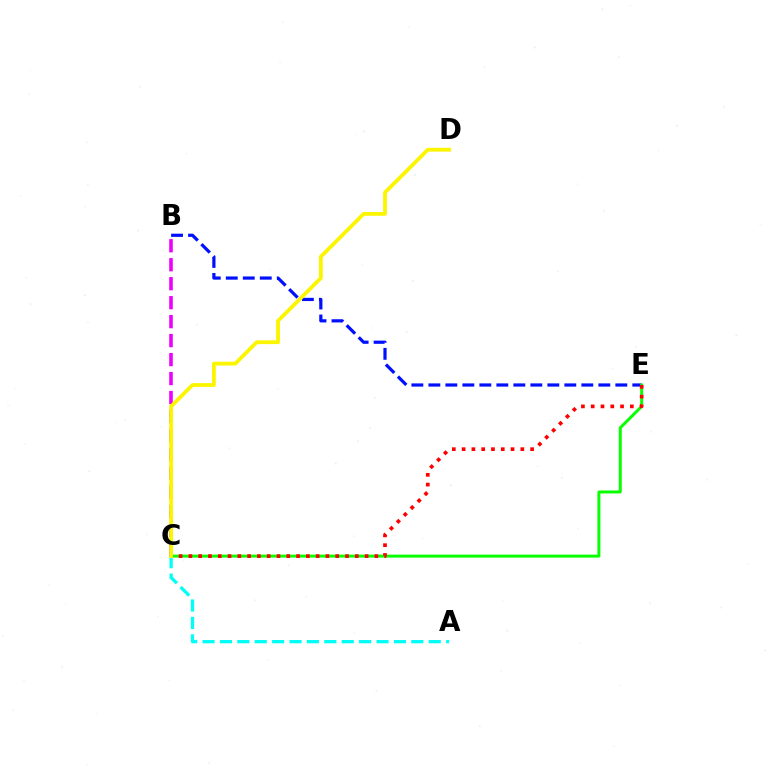{('A', 'C'): [{'color': '#00fff6', 'line_style': 'dashed', 'thickness': 2.36}], ('B', 'E'): [{'color': '#0010ff', 'line_style': 'dashed', 'thickness': 2.31}], ('C', 'E'): [{'color': '#08ff00', 'line_style': 'solid', 'thickness': 2.14}, {'color': '#ff0000', 'line_style': 'dotted', 'thickness': 2.66}], ('B', 'C'): [{'color': '#ee00ff', 'line_style': 'dashed', 'thickness': 2.58}], ('C', 'D'): [{'color': '#fcf500', 'line_style': 'solid', 'thickness': 2.74}]}